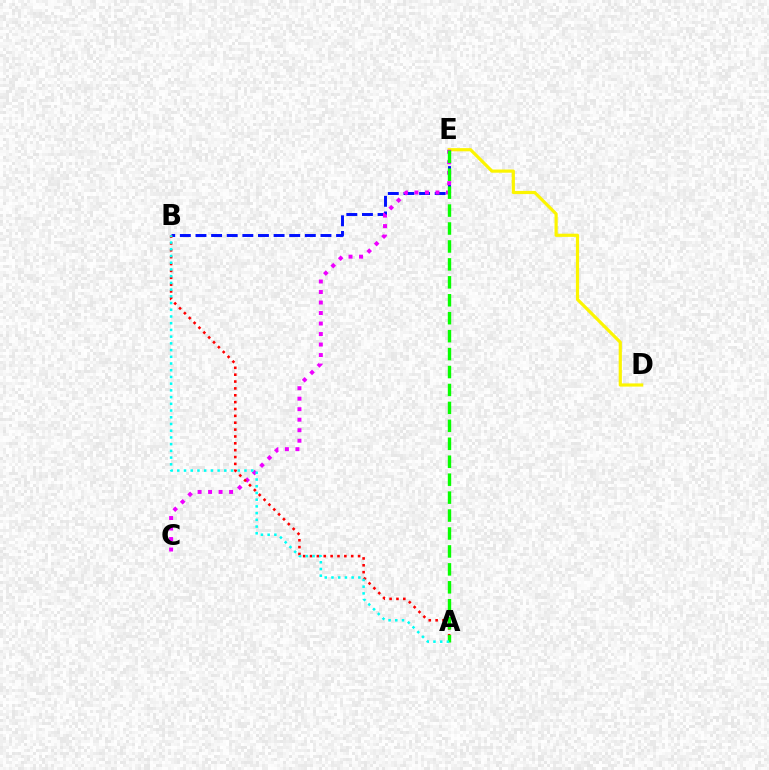{('D', 'E'): [{'color': '#fcf500', 'line_style': 'solid', 'thickness': 2.29}], ('B', 'E'): [{'color': '#0010ff', 'line_style': 'dashed', 'thickness': 2.12}], ('C', 'E'): [{'color': '#ee00ff', 'line_style': 'dotted', 'thickness': 2.85}], ('A', 'B'): [{'color': '#ff0000', 'line_style': 'dotted', 'thickness': 1.86}, {'color': '#00fff6', 'line_style': 'dotted', 'thickness': 1.83}], ('A', 'E'): [{'color': '#08ff00', 'line_style': 'dashed', 'thickness': 2.44}]}